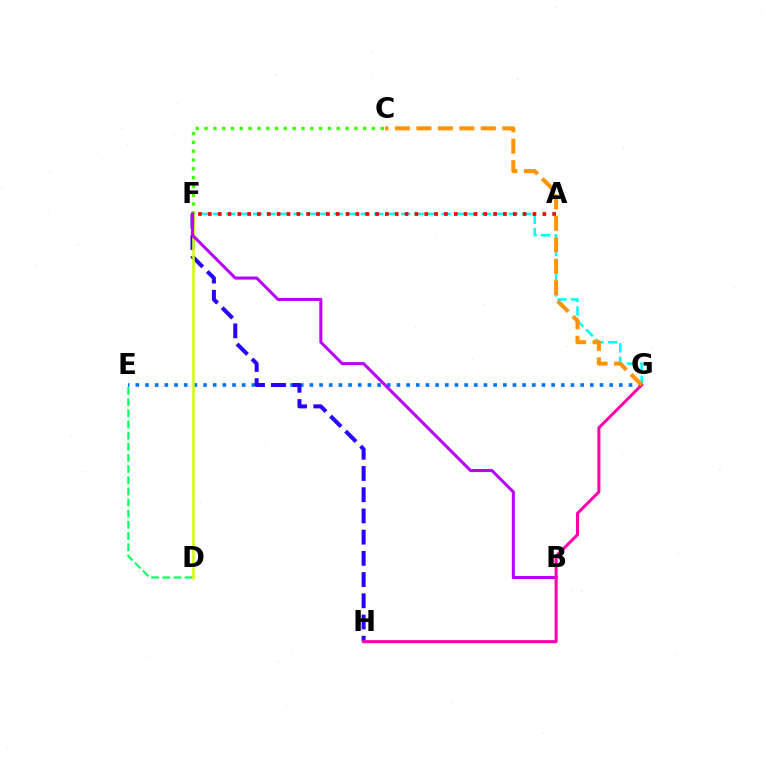{('D', 'E'): [{'color': '#00ff5c', 'line_style': 'dashed', 'thickness': 1.52}], ('F', 'G'): [{'color': '#00fff6', 'line_style': 'dashed', 'thickness': 1.83}], ('C', 'F'): [{'color': '#3dff00', 'line_style': 'dotted', 'thickness': 2.39}], ('E', 'G'): [{'color': '#0074ff', 'line_style': 'dotted', 'thickness': 2.63}], ('F', 'H'): [{'color': '#2500ff', 'line_style': 'dashed', 'thickness': 2.88}], ('D', 'F'): [{'color': '#d1ff00', 'line_style': 'solid', 'thickness': 1.82}], ('A', 'F'): [{'color': '#ff0000', 'line_style': 'dotted', 'thickness': 2.67}], ('B', 'F'): [{'color': '#b900ff', 'line_style': 'solid', 'thickness': 2.19}], ('G', 'H'): [{'color': '#ff00ac', 'line_style': 'solid', 'thickness': 2.18}], ('C', 'G'): [{'color': '#ff9400', 'line_style': 'dashed', 'thickness': 2.92}]}